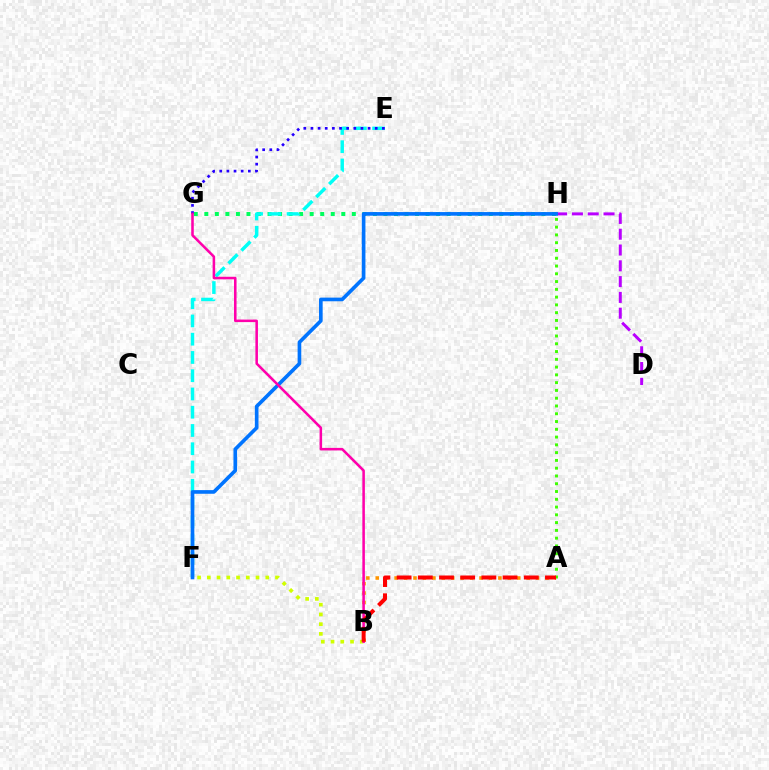{('D', 'H'): [{'color': '#b900ff', 'line_style': 'dashed', 'thickness': 2.15}], ('B', 'F'): [{'color': '#d1ff00', 'line_style': 'dotted', 'thickness': 2.65}], ('A', 'B'): [{'color': '#ff9400', 'line_style': 'dotted', 'thickness': 2.56}, {'color': '#ff0000', 'line_style': 'dashed', 'thickness': 2.88}], ('G', 'H'): [{'color': '#00ff5c', 'line_style': 'dotted', 'thickness': 2.86}], ('E', 'F'): [{'color': '#00fff6', 'line_style': 'dashed', 'thickness': 2.48}], ('A', 'H'): [{'color': '#3dff00', 'line_style': 'dotted', 'thickness': 2.11}], ('F', 'H'): [{'color': '#0074ff', 'line_style': 'solid', 'thickness': 2.62}], ('E', 'G'): [{'color': '#2500ff', 'line_style': 'dotted', 'thickness': 1.94}], ('B', 'G'): [{'color': '#ff00ac', 'line_style': 'solid', 'thickness': 1.83}]}